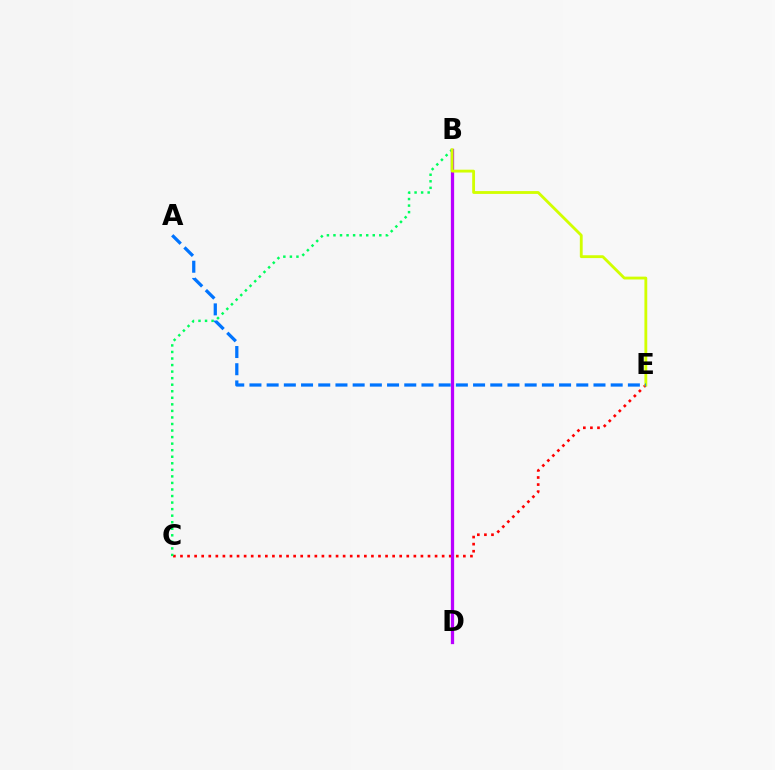{('C', 'E'): [{'color': '#ff0000', 'line_style': 'dotted', 'thickness': 1.92}], ('B', 'C'): [{'color': '#00ff5c', 'line_style': 'dotted', 'thickness': 1.78}], ('B', 'D'): [{'color': '#b900ff', 'line_style': 'solid', 'thickness': 2.35}], ('B', 'E'): [{'color': '#d1ff00', 'line_style': 'solid', 'thickness': 2.04}], ('A', 'E'): [{'color': '#0074ff', 'line_style': 'dashed', 'thickness': 2.34}]}